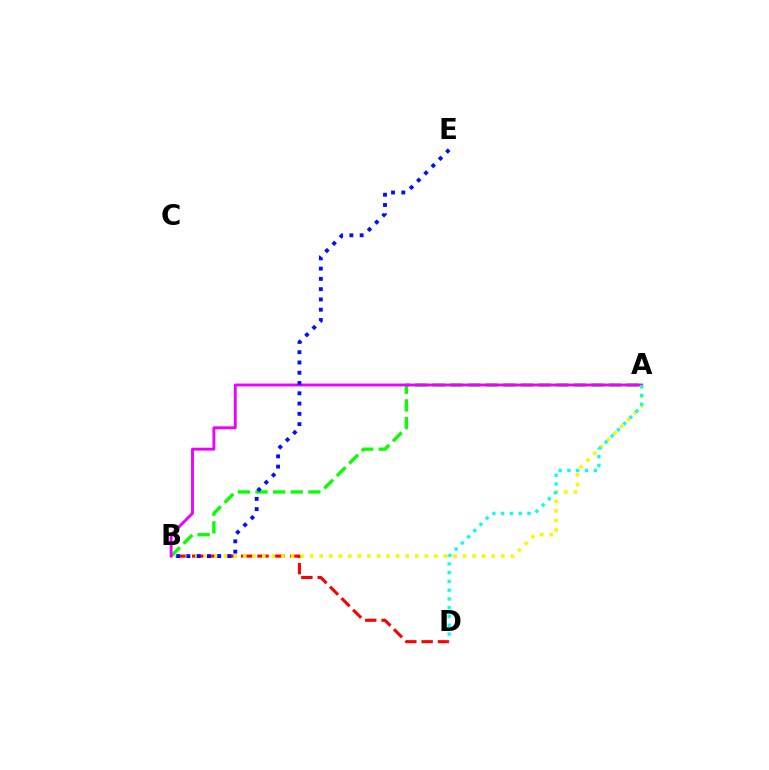{('A', 'B'): [{'color': '#08ff00', 'line_style': 'dashed', 'thickness': 2.39}, {'color': '#fcf500', 'line_style': 'dotted', 'thickness': 2.6}, {'color': '#ee00ff', 'line_style': 'solid', 'thickness': 2.07}], ('B', 'D'): [{'color': '#ff0000', 'line_style': 'dashed', 'thickness': 2.22}], ('A', 'D'): [{'color': '#00fff6', 'line_style': 'dotted', 'thickness': 2.38}], ('B', 'E'): [{'color': '#0010ff', 'line_style': 'dotted', 'thickness': 2.79}]}